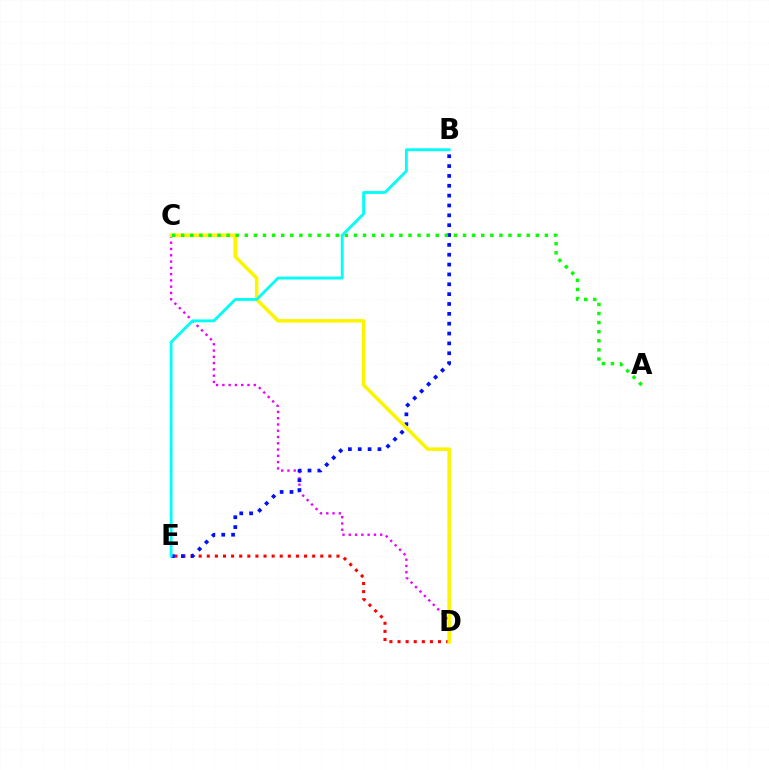{('C', 'D'): [{'color': '#ee00ff', 'line_style': 'dotted', 'thickness': 1.71}, {'color': '#fcf500', 'line_style': 'solid', 'thickness': 2.54}], ('D', 'E'): [{'color': '#ff0000', 'line_style': 'dotted', 'thickness': 2.2}], ('B', 'E'): [{'color': '#0010ff', 'line_style': 'dotted', 'thickness': 2.68}, {'color': '#00fff6', 'line_style': 'solid', 'thickness': 2.06}], ('A', 'C'): [{'color': '#08ff00', 'line_style': 'dotted', 'thickness': 2.47}]}